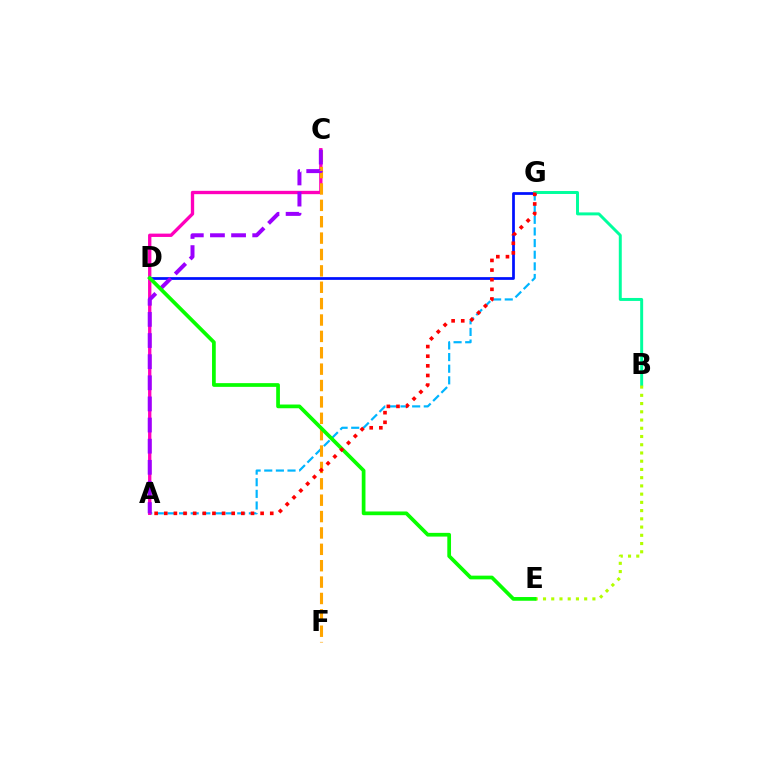{('D', 'G'): [{'color': '#0010ff', 'line_style': 'solid', 'thickness': 1.97}], ('B', 'G'): [{'color': '#00ff9d', 'line_style': 'solid', 'thickness': 2.13}], ('B', 'E'): [{'color': '#b3ff00', 'line_style': 'dotted', 'thickness': 2.24}], ('A', 'G'): [{'color': '#00b5ff', 'line_style': 'dashed', 'thickness': 1.58}, {'color': '#ff0000', 'line_style': 'dotted', 'thickness': 2.62}], ('A', 'C'): [{'color': '#ff00bd', 'line_style': 'solid', 'thickness': 2.4}, {'color': '#9b00ff', 'line_style': 'dashed', 'thickness': 2.87}], ('C', 'F'): [{'color': '#ffa500', 'line_style': 'dashed', 'thickness': 2.23}], ('D', 'E'): [{'color': '#08ff00', 'line_style': 'solid', 'thickness': 2.68}]}